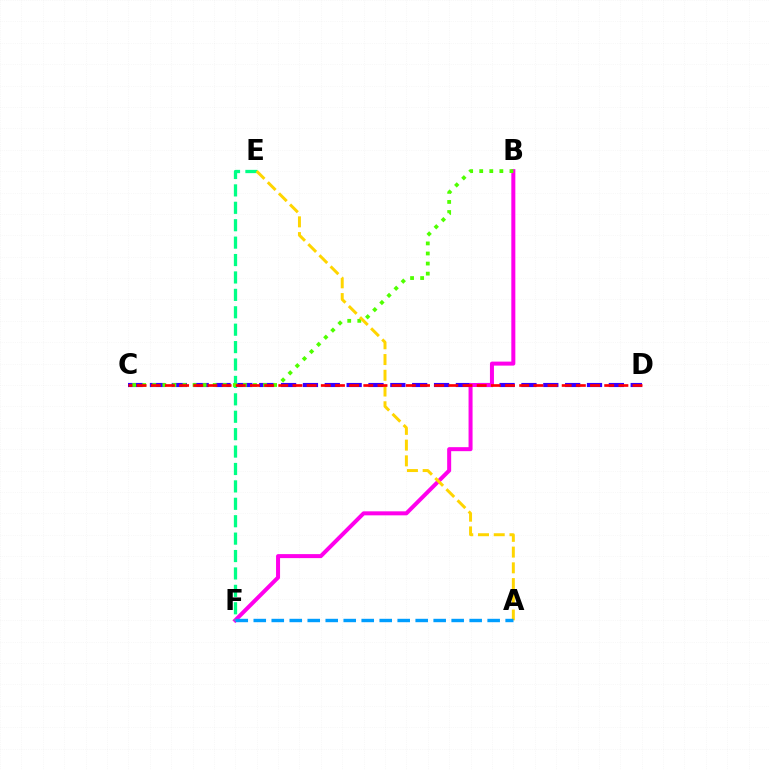{('C', 'D'): [{'color': '#3700ff', 'line_style': 'dashed', 'thickness': 2.97}, {'color': '#ff0000', 'line_style': 'dashed', 'thickness': 1.93}], ('B', 'F'): [{'color': '#ff00ed', 'line_style': 'solid', 'thickness': 2.88}], ('E', 'F'): [{'color': '#00ff86', 'line_style': 'dashed', 'thickness': 2.37}], ('B', 'C'): [{'color': '#4fff00', 'line_style': 'dotted', 'thickness': 2.74}], ('A', 'E'): [{'color': '#ffd500', 'line_style': 'dashed', 'thickness': 2.14}], ('A', 'F'): [{'color': '#009eff', 'line_style': 'dashed', 'thickness': 2.44}]}